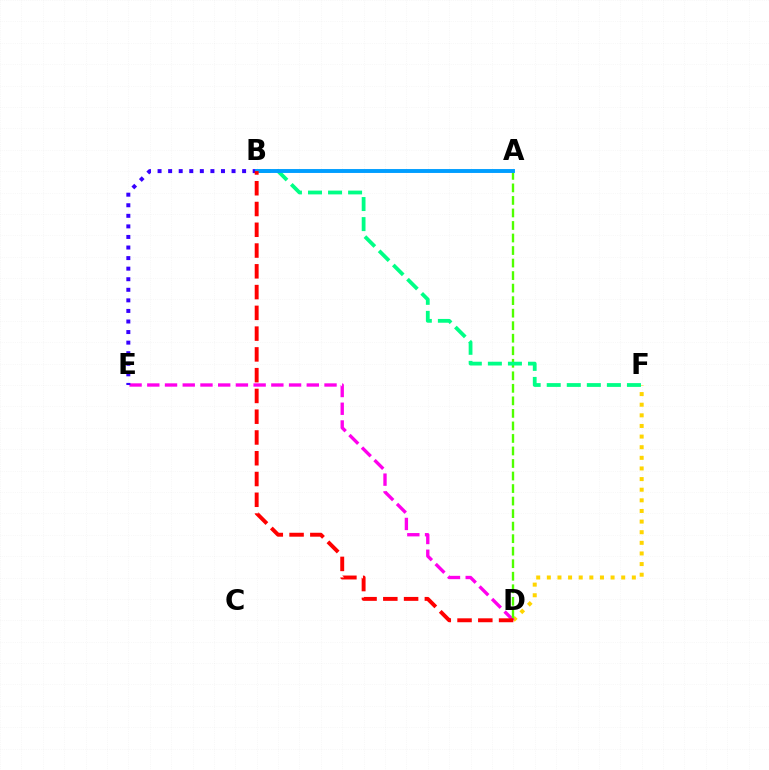{('D', 'F'): [{'color': '#ffd500', 'line_style': 'dotted', 'thickness': 2.89}], ('D', 'E'): [{'color': '#ff00ed', 'line_style': 'dashed', 'thickness': 2.41}], ('B', 'E'): [{'color': '#3700ff', 'line_style': 'dotted', 'thickness': 2.87}], ('A', 'D'): [{'color': '#4fff00', 'line_style': 'dashed', 'thickness': 1.7}], ('B', 'F'): [{'color': '#00ff86', 'line_style': 'dashed', 'thickness': 2.72}], ('A', 'B'): [{'color': '#009eff', 'line_style': 'solid', 'thickness': 2.81}], ('B', 'D'): [{'color': '#ff0000', 'line_style': 'dashed', 'thickness': 2.82}]}